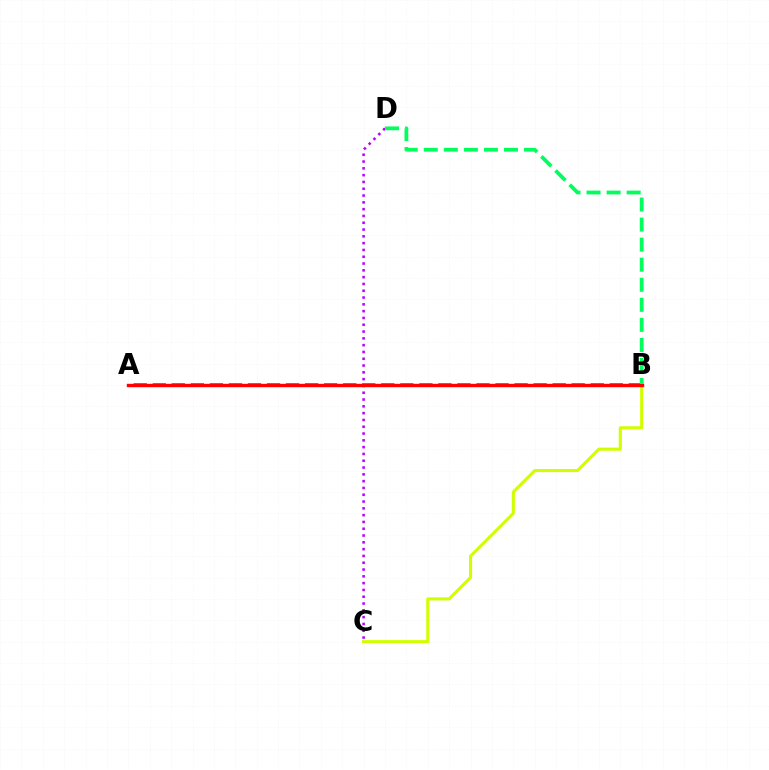{('C', 'D'): [{'color': '#b900ff', 'line_style': 'dotted', 'thickness': 1.85}], ('A', 'B'): [{'color': '#0074ff', 'line_style': 'dashed', 'thickness': 2.59}, {'color': '#ff0000', 'line_style': 'solid', 'thickness': 2.43}], ('B', 'D'): [{'color': '#00ff5c', 'line_style': 'dashed', 'thickness': 2.72}], ('B', 'C'): [{'color': '#d1ff00', 'line_style': 'solid', 'thickness': 2.23}]}